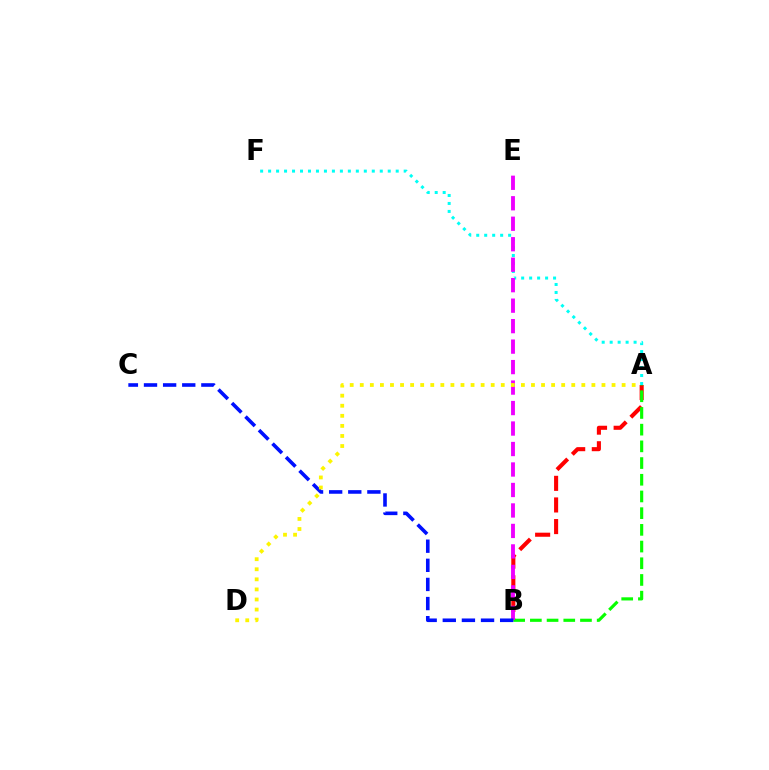{('A', 'B'): [{'color': '#ff0000', 'line_style': 'dashed', 'thickness': 2.94}, {'color': '#08ff00', 'line_style': 'dashed', 'thickness': 2.27}], ('A', 'F'): [{'color': '#00fff6', 'line_style': 'dotted', 'thickness': 2.17}], ('B', 'E'): [{'color': '#ee00ff', 'line_style': 'dashed', 'thickness': 2.78}], ('B', 'C'): [{'color': '#0010ff', 'line_style': 'dashed', 'thickness': 2.6}], ('A', 'D'): [{'color': '#fcf500', 'line_style': 'dotted', 'thickness': 2.74}]}